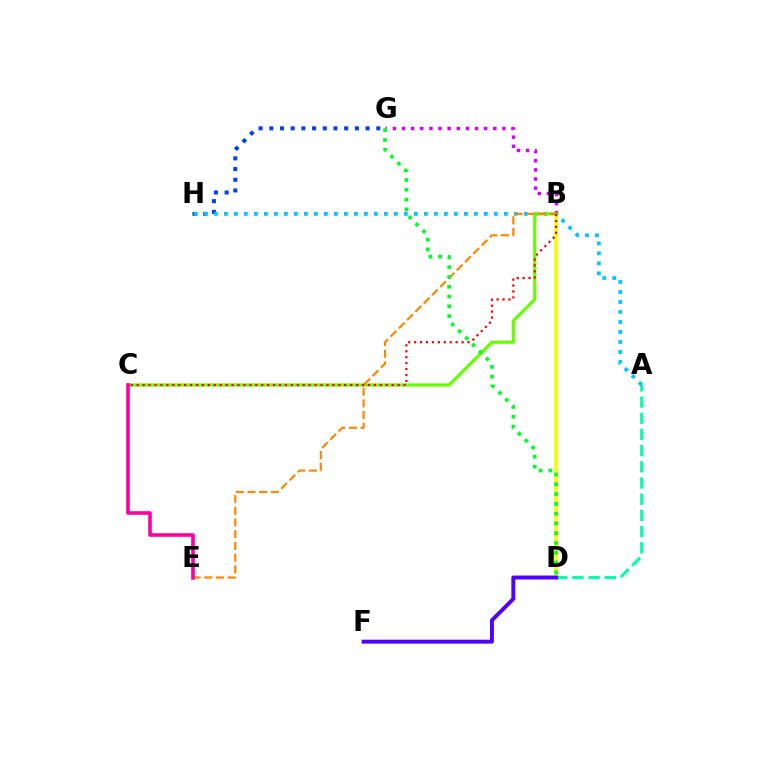{('A', 'D'): [{'color': '#00ffaf', 'line_style': 'dashed', 'thickness': 2.2}], ('B', 'D'): [{'color': '#eeff00', 'line_style': 'solid', 'thickness': 2.61}], ('G', 'H'): [{'color': '#003fff', 'line_style': 'dotted', 'thickness': 2.91}], ('A', 'H'): [{'color': '#00c7ff', 'line_style': 'dotted', 'thickness': 2.72}], ('B', 'G'): [{'color': '#d600ff', 'line_style': 'dotted', 'thickness': 2.48}], ('B', 'C'): [{'color': '#66ff00', 'line_style': 'solid', 'thickness': 2.31}, {'color': '#ff0000', 'line_style': 'dotted', 'thickness': 1.61}], ('B', 'E'): [{'color': '#ff8800', 'line_style': 'dashed', 'thickness': 1.59}], ('D', 'F'): [{'color': '#4f00ff', 'line_style': 'solid', 'thickness': 2.82}], ('D', 'G'): [{'color': '#00ff27', 'line_style': 'dotted', 'thickness': 2.66}], ('C', 'E'): [{'color': '#ff00a0', 'line_style': 'solid', 'thickness': 2.6}]}